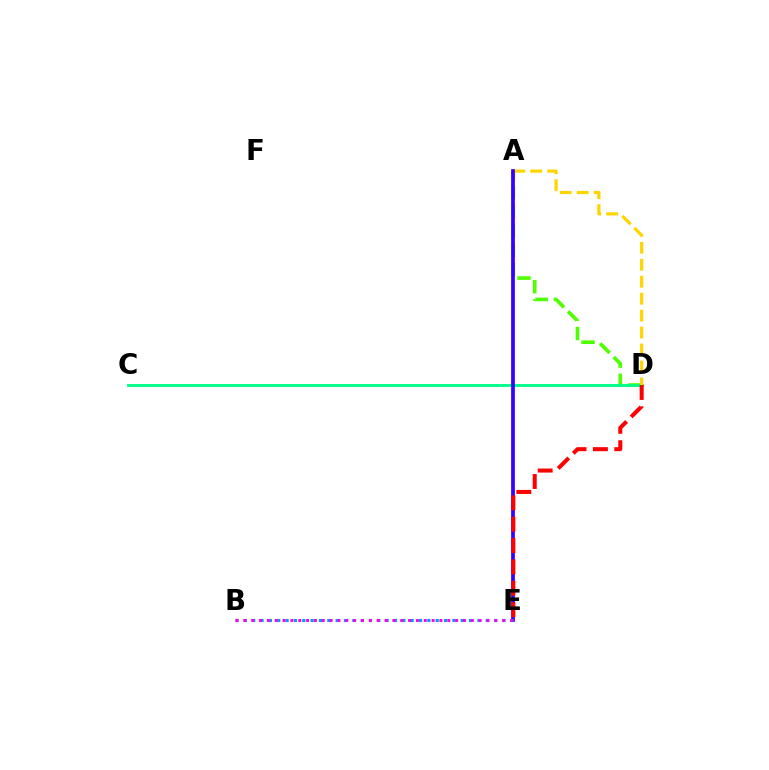{('A', 'D'): [{'color': '#4fff00', 'line_style': 'dashed', 'thickness': 2.62}, {'color': '#ffd500', 'line_style': 'dashed', 'thickness': 2.3}], ('C', 'D'): [{'color': '#00ff86', 'line_style': 'solid', 'thickness': 2.08}], ('A', 'E'): [{'color': '#3700ff', 'line_style': 'solid', 'thickness': 2.69}], ('B', 'E'): [{'color': '#009eff', 'line_style': 'dotted', 'thickness': 2.27}, {'color': '#ff00ed', 'line_style': 'dotted', 'thickness': 2.13}], ('D', 'E'): [{'color': '#ff0000', 'line_style': 'dashed', 'thickness': 2.9}]}